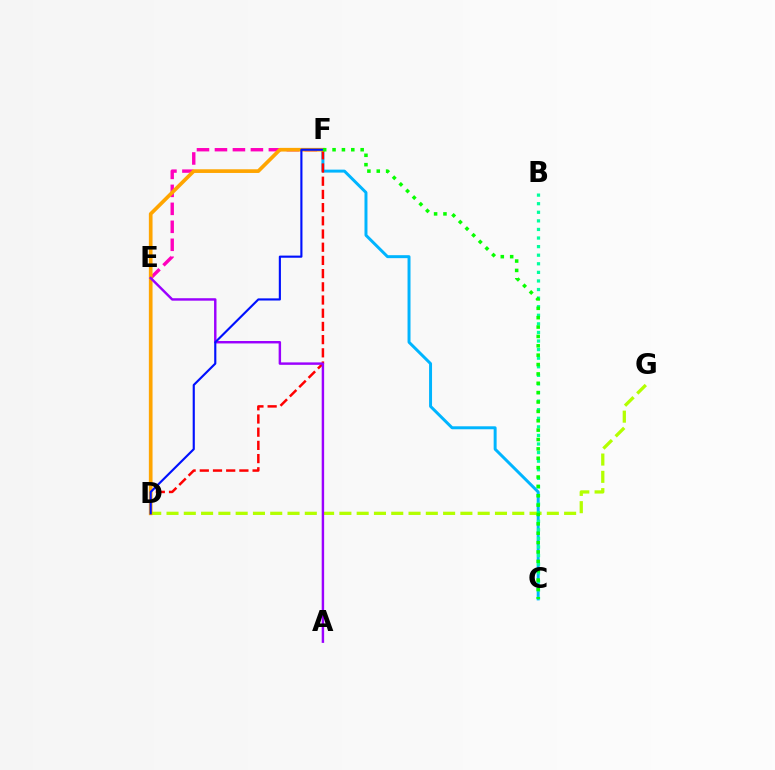{('C', 'F'): [{'color': '#00b5ff', 'line_style': 'solid', 'thickness': 2.14}, {'color': '#08ff00', 'line_style': 'dotted', 'thickness': 2.55}], ('E', 'F'): [{'color': '#ff00bd', 'line_style': 'dashed', 'thickness': 2.44}], ('D', 'G'): [{'color': '#b3ff00', 'line_style': 'dashed', 'thickness': 2.35}], ('B', 'C'): [{'color': '#00ff9d', 'line_style': 'dotted', 'thickness': 2.33}], ('D', 'F'): [{'color': '#ff0000', 'line_style': 'dashed', 'thickness': 1.79}, {'color': '#ffa500', 'line_style': 'solid', 'thickness': 2.65}, {'color': '#0010ff', 'line_style': 'solid', 'thickness': 1.54}], ('A', 'E'): [{'color': '#9b00ff', 'line_style': 'solid', 'thickness': 1.75}]}